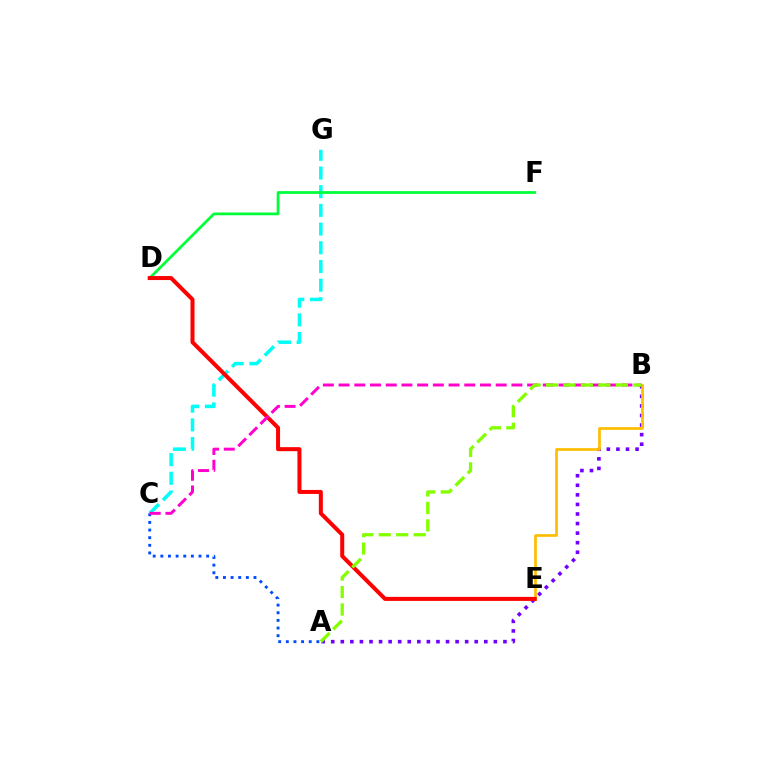{('A', 'B'): [{'color': '#7200ff', 'line_style': 'dotted', 'thickness': 2.6}, {'color': '#84ff00', 'line_style': 'dashed', 'thickness': 2.37}], ('C', 'G'): [{'color': '#00fff6', 'line_style': 'dashed', 'thickness': 2.54}], ('D', 'F'): [{'color': '#00ff39', 'line_style': 'solid', 'thickness': 1.98}], ('B', 'E'): [{'color': '#ffbd00', 'line_style': 'solid', 'thickness': 1.94}], ('A', 'C'): [{'color': '#004bff', 'line_style': 'dotted', 'thickness': 2.07}], ('D', 'E'): [{'color': '#ff0000', 'line_style': 'solid', 'thickness': 2.89}], ('B', 'C'): [{'color': '#ff00cf', 'line_style': 'dashed', 'thickness': 2.13}]}